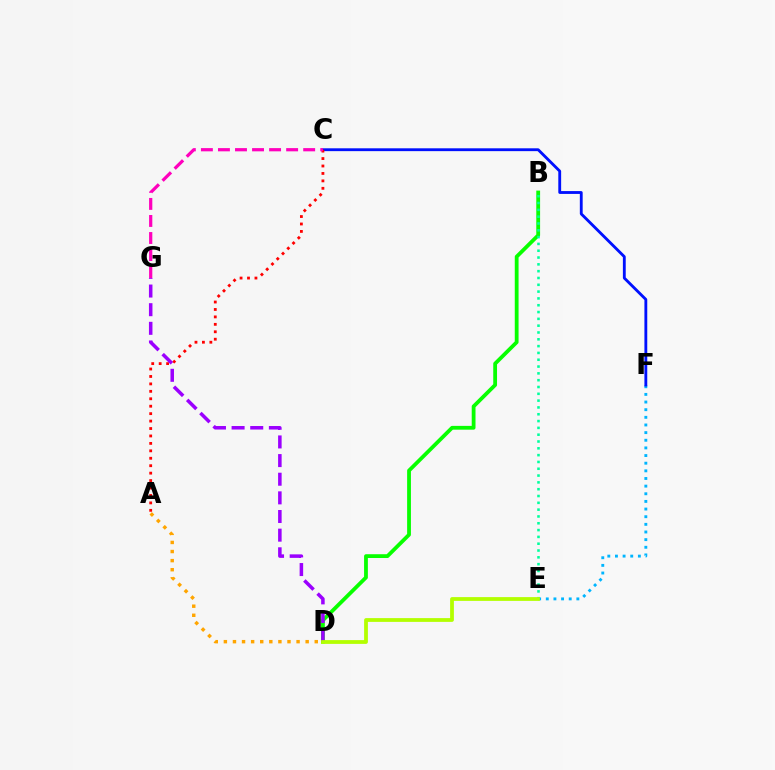{('B', 'D'): [{'color': '#08ff00', 'line_style': 'solid', 'thickness': 2.73}], ('E', 'F'): [{'color': '#00b5ff', 'line_style': 'dotted', 'thickness': 2.08}], ('A', 'D'): [{'color': '#ffa500', 'line_style': 'dotted', 'thickness': 2.47}], ('C', 'F'): [{'color': '#0010ff', 'line_style': 'solid', 'thickness': 2.04}], ('B', 'E'): [{'color': '#00ff9d', 'line_style': 'dotted', 'thickness': 1.85}], ('A', 'C'): [{'color': '#ff0000', 'line_style': 'dotted', 'thickness': 2.02}], ('C', 'G'): [{'color': '#ff00bd', 'line_style': 'dashed', 'thickness': 2.32}], ('D', 'G'): [{'color': '#9b00ff', 'line_style': 'dashed', 'thickness': 2.53}], ('D', 'E'): [{'color': '#b3ff00', 'line_style': 'solid', 'thickness': 2.71}]}